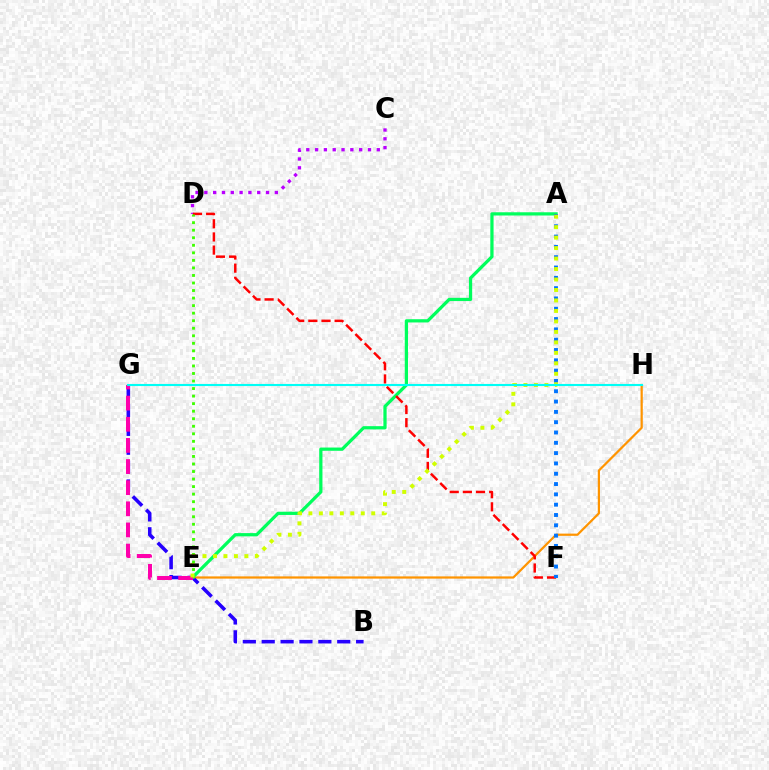{('E', 'H'): [{'color': '#ff9400', 'line_style': 'solid', 'thickness': 1.6}], ('C', 'D'): [{'color': '#b900ff', 'line_style': 'dotted', 'thickness': 2.39}], ('B', 'G'): [{'color': '#2500ff', 'line_style': 'dashed', 'thickness': 2.56}], ('A', 'E'): [{'color': '#00ff5c', 'line_style': 'solid', 'thickness': 2.33}, {'color': '#d1ff00', 'line_style': 'dotted', 'thickness': 2.85}], ('D', 'F'): [{'color': '#ff0000', 'line_style': 'dashed', 'thickness': 1.79}], ('A', 'F'): [{'color': '#0074ff', 'line_style': 'dotted', 'thickness': 2.8}], ('D', 'E'): [{'color': '#3dff00', 'line_style': 'dotted', 'thickness': 2.05}], ('E', 'G'): [{'color': '#ff00ac', 'line_style': 'dashed', 'thickness': 2.87}], ('G', 'H'): [{'color': '#00fff6', 'line_style': 'solid', 'thickness': 1.52}]}